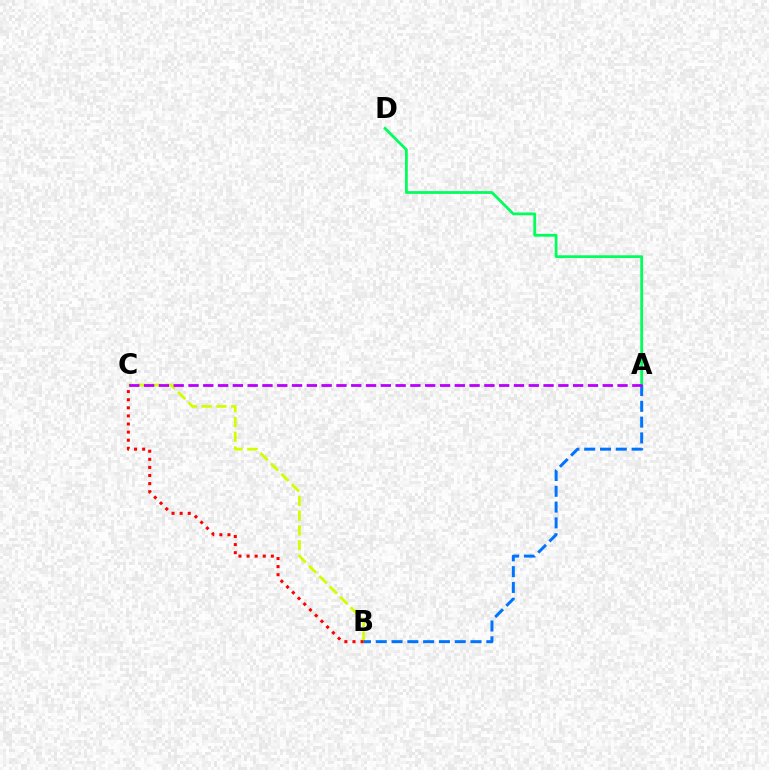{('B', 'C'): [{'color': '#d1ff00', 'line_style': 'dashed', 'thickness': 2.0}, {'color': '#ff0000', 'line_style': 'dotted', 'thickness': 2.2}], ('A', 'D'): [{'color': '#00ff5c', 'line_style': 'solid', 'thickness': 2.0}], ('A', 'B'): [{'color': '#0074ff', 'line_style': 'dashed', 'thickness': 2.15}], ('A', 'C'): [{'color': '#b900ff', 'line_style': 'dashed', 'thickness': 2.01}]}